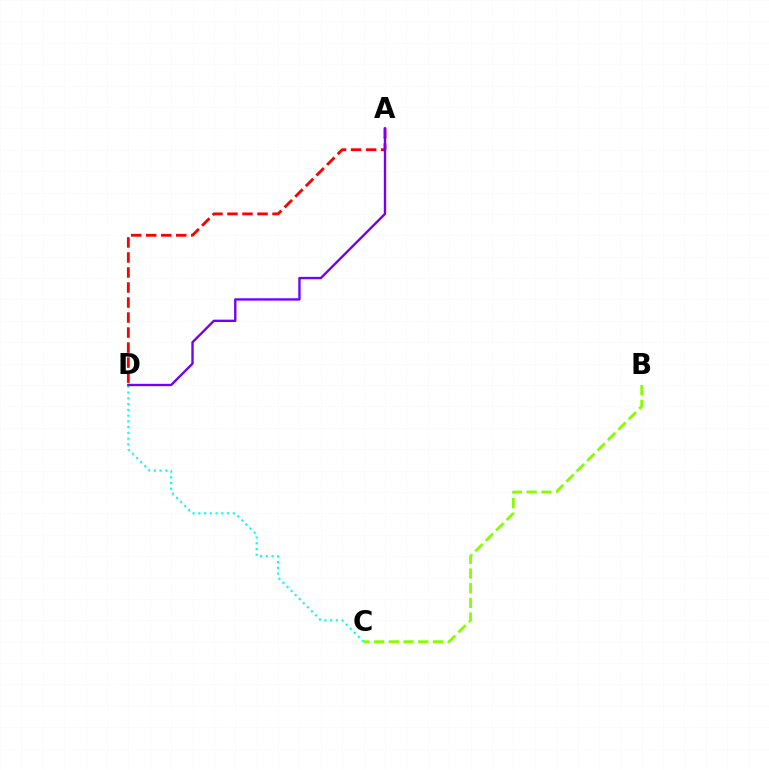{('C', 'D'): [{'color': '#00fff6', 'line_style': 'dotted', 'thickness': 1.56}], ('B', 'C'): [{'color': '#84ff00', 'line_style': 'dashed', 'thickness': 2.0}], ('A', 'D'): [{'color': '#ff0000', 'line_style': 'dashed', 'thickness': 2.04}, {'color': '#7200ff', 'line_style': 'solid', 'thickness': 1.71}]}